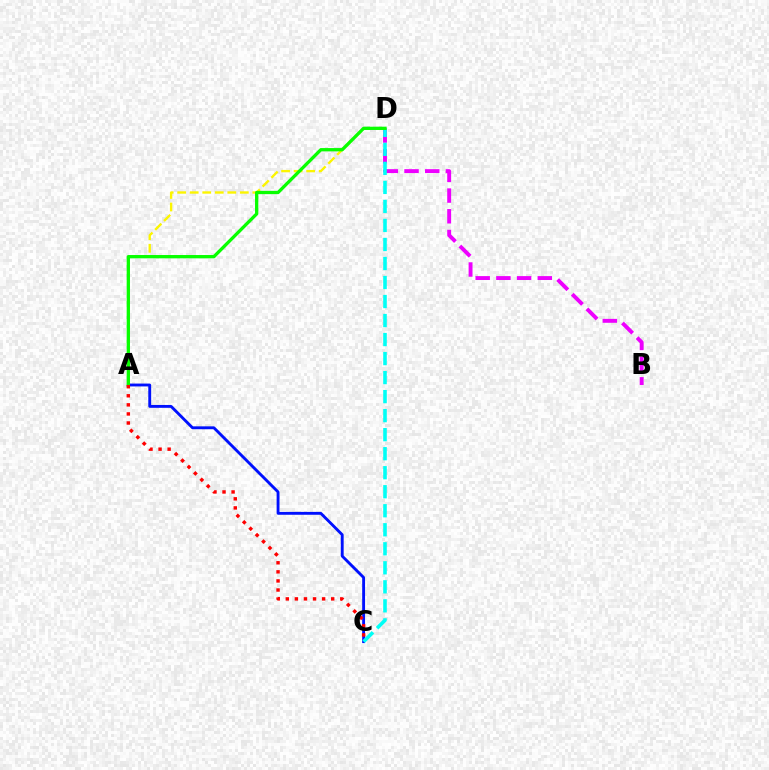{('A', 'C'): [{'color': '#0010ff', 'line_style': 'solid', 'thickness': 2.06}, {'color': '#ff0000', 'line_style': 'dotted', 'thickness': 2.47}], ('B', 'D'): [{'color': '#ee00ff', 'line_style': 'dashed', 'thickness': 2.81}], ('A', 'D'): [{'color': '#fcf500', 'line_style': 'dashed', 'thickness': 1.7}, {'color': '#08ff00', 'line_style': 'solid', 'thickness': 2.37}], ('C', 'D'): [{'color': '#00fff6', 'line_style': 'dashed', 'thickness': 2.58}]}